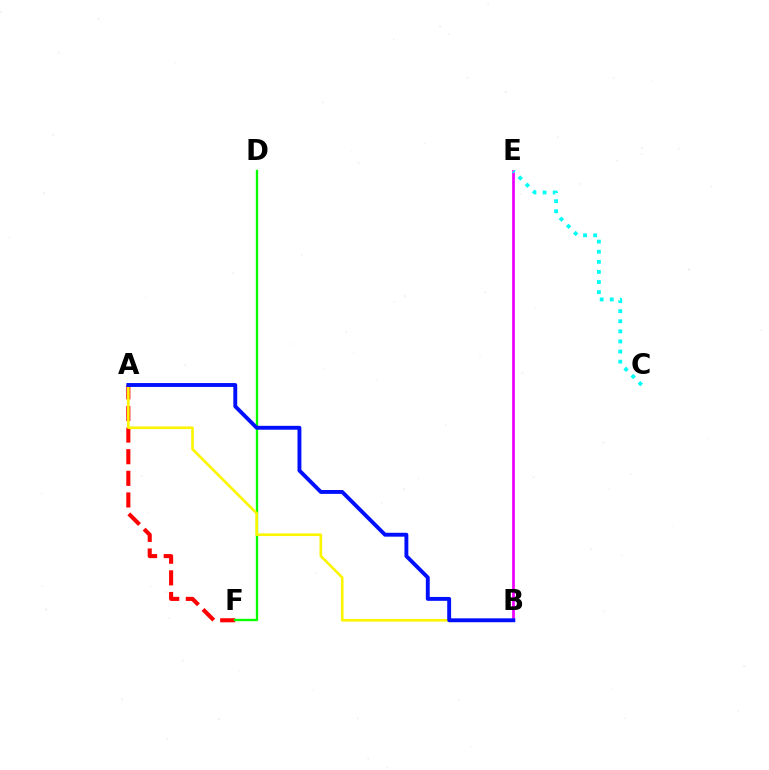{('A', 'F'): [{'color': '#ff0000', 'line_style': 'dashed', 'thickness': 2.94}], ('D', 'F'): [{'color': '#08ff00', 'line_style': 'solid', 'thickness': 1.69}], ('B', 'E'): [{'color': '#ee00ff', 'line_style': 'solid', 'thickness': 1.97}], ('A', 'B'): [{'color': '#fcf500', 'line_style': 'solid', 'thickness': 1.89}, {'color': '#0010ff', 'line_style': 'solid', 'thickness': 2.8}], ('C', 'E'): [{'color': '#00fff6', 'line_style': 'dotted', 'thickness': 2.74}]}